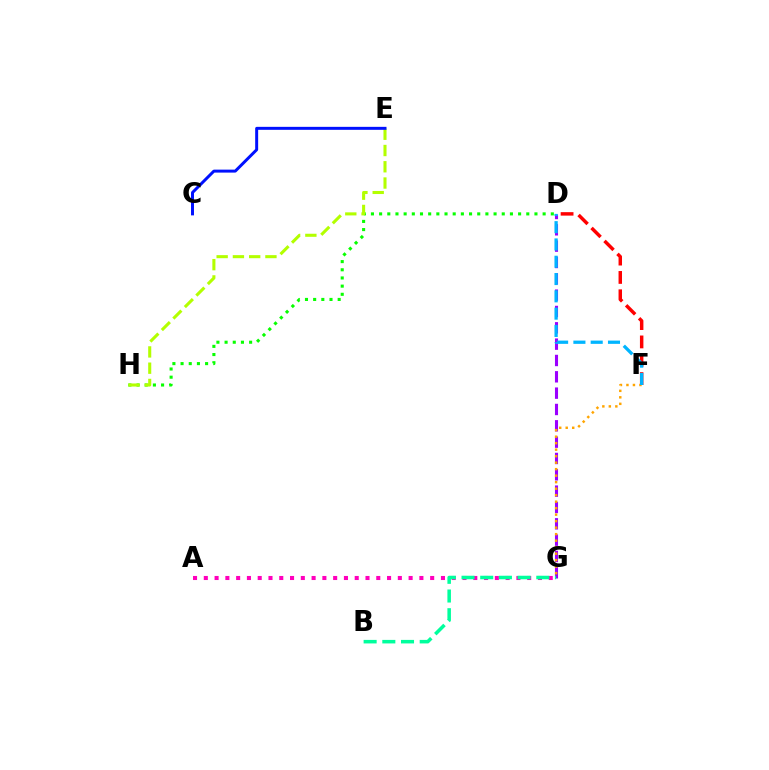{('D', 'H'): [{'color': '#08ff00', 'line_style': 'dotted', 'thickness': 2.22}], ('D', 'F'): [{'color': '#ff0000', 'line_style': 'dashed', 'thickness': 2.49}, {'color': '#00b5ff', 'line_style': 'dashed', 'thickness': 2.35}], ('E', 'H'): [{'color': '#b3ff00', 'line_style': 'dashed', 'thickness': 2.21}], ('D', 'G'): [{'color': '#9b00ff', 'line_style': 'dashed', 'thickness': 2.22}], ('F', 'G'): [{'color': '#ffa500', 'line_style': 'dotted', 'thickness': 1.77}], ('C', 'E'): [{'color': '#0010ff', 'line_style': 'solid', 'thickness': 2.14}], ('A', 'G'): [{'color': '#ff00bd', 'line_style': 'dotted', 'thickness': 2.93}], ('B', 'G'): [{'color': '#00ff9d', 'line_style': 'dashed', 'thickness': 2.54}]}